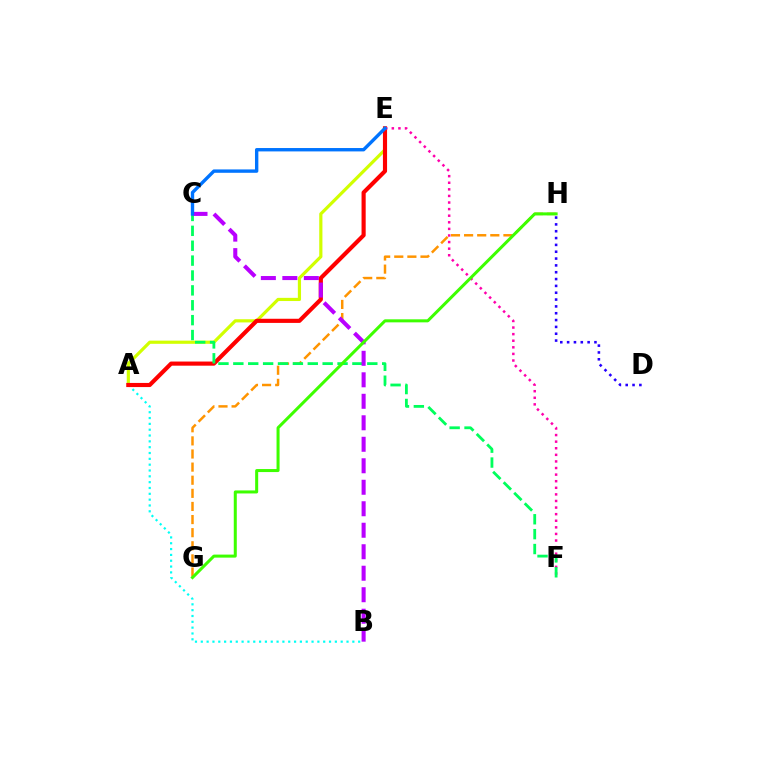{('G', 'H'): [{'color': '#ff9400', 'line_style': 'dashed', 'thickness': 1.78}, {'color': '#3dff00', 'line_style': 'solid', 'thickness': 2.18}], ('A', 'E'): [{'color': '#d1ff00', 'line_style': 'solid', 'thickness': 2.29}, {'color': '#ff0000', 'line_style': 'solid', 'thickness': 2.98}], ('A', 'B'): [{'color': '#00fff6', 'line_style': 'dotted', 'thickness': 1.58}], ('E', 'F'): [{'color': '#ff00ac', 'line_style': 'dotted', 'thickness': 1.79}], ('C', 'F'): [{'color': '#00ff5c', 'line_style': 'dashed', 'thickness': 2.02}], ('B', 'C'): [{'color': '#b900ff', 'line_style': 'dashed', 'thickness': 2.92}], ('D', 'H'): [{'color': '#2500ff', 'line_style': 'dotted', 'thickness': 1.86}], ('C', 'E'): [{'color': '#0074ff', 'line_style': 'solid', 'thickness': 2.43}]}